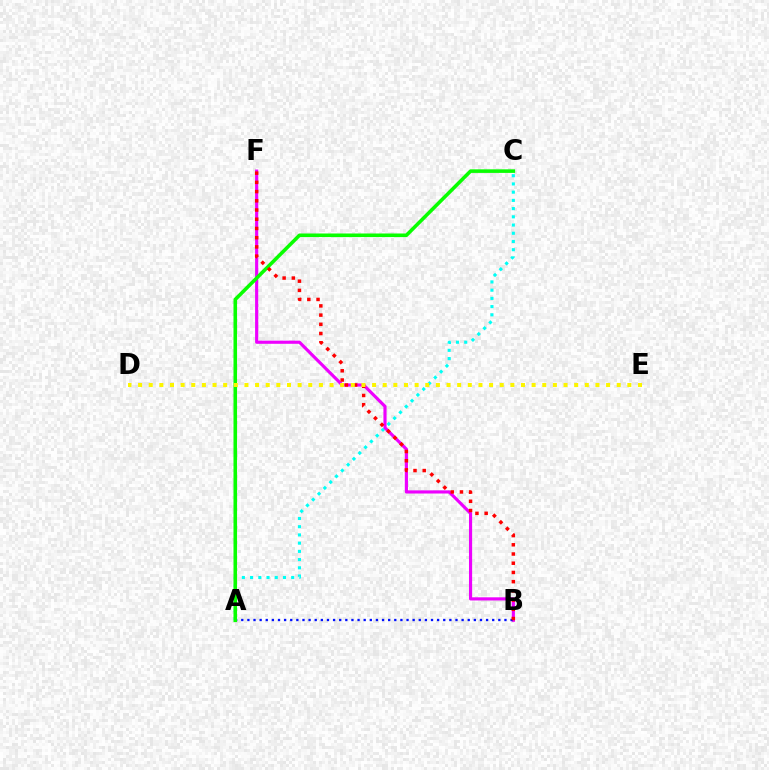{('A', 'C'): [{'color': '#00fff6', 'line_style': 'dotted', 'thickness': 2.23}, {'color': '#08ff00', 'line_style': 'solid', 'thickness': 2.57}], ('B', 'F'): [{'color': '#ee00ff', 'line_style': 'solid', 'thickness': 2.27}, {'color': '#ff0000', 'line_style': 'dotted', 'thickness': 2.5}], ('A', 'B'): [{'color': '#0010ff', 'line_style': 'dotted', 'thickness': 1.66}], ('D', 'E'): [{'color': '#fcf500', 'line_style': 'dotted', 'thickness': 2.89}]}